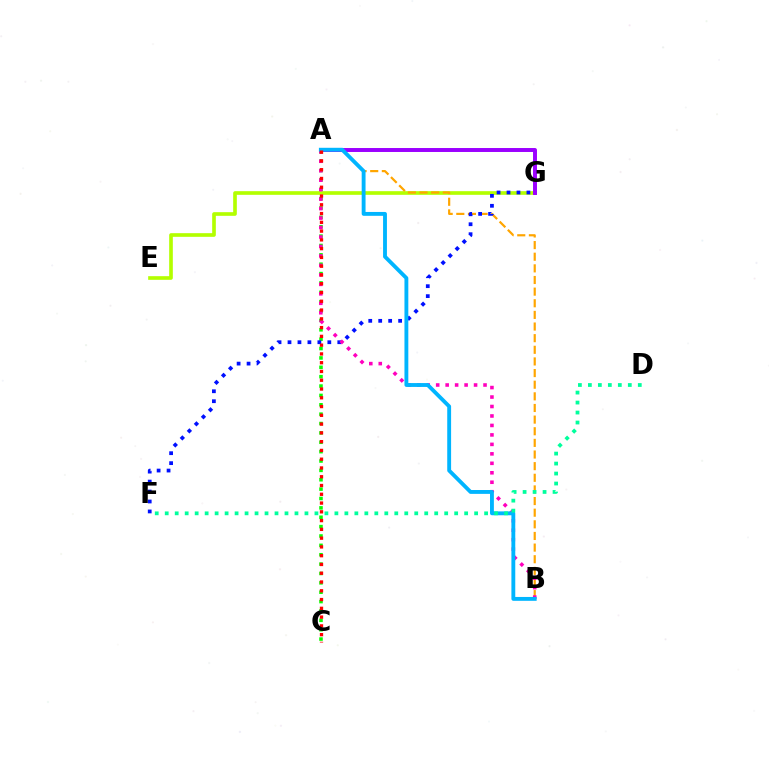{('A', 'C'): [{'color': '#08ff00', 'line_style': 'dotted', 'thickness': 2.55}, {'color': '#ff0000', 'line_style': 'dotted', 'thickness': 2.38}], ('E', 'G'): [{'color': '#b3ff00', 'line_style': 'solid', 'thickness': 2.63}], ('A', 'G'): [{'color': '#9b00ff', 'line_style': 'solid', 'thickness': 2.85}], ('A', 'B'): [{'color': '#ffa500', 'line_style': 'dashed', 'thickness': 1.58}, {'color': '#ff00bd', 'line_style': 'dotted', 'thickness': 2.57}, {'color': '#00b5ff', 'line_style': 'solid', 'thickness': 2.78}], ('F', 'G'): [{'color': '#0010ff', 'line_style': 'dotted', 'thickness': 2.71}], ('D', 'F'): [{'color': '#00ff9d', 'line_style': 'dotted', 'thickness': 2.71}]}